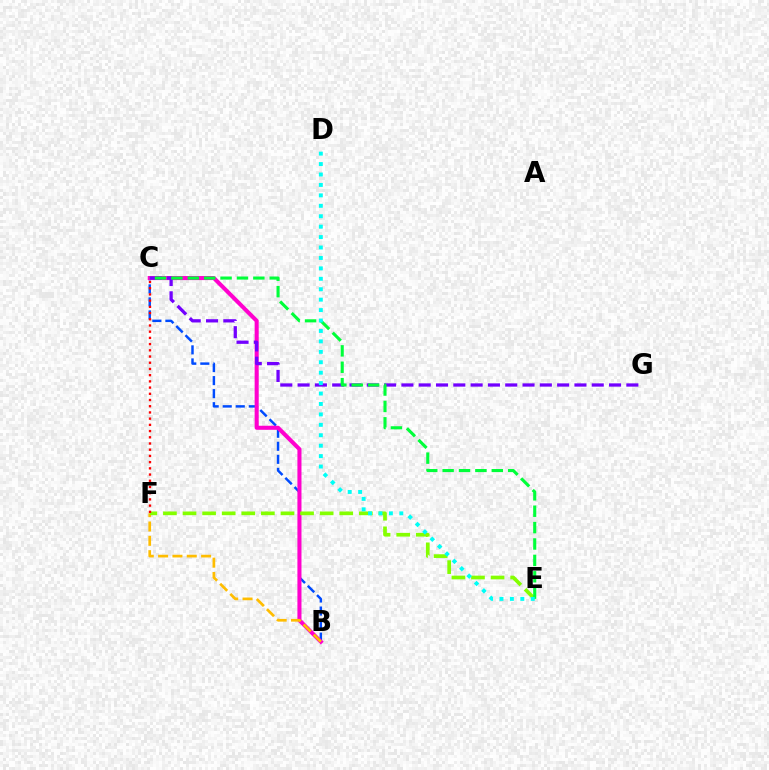{('B', 'C'): [{'color': '#004bff', 'line_style': 'dashed', 'thickness': 1.77}, {'color': '#ff00cf', 'line_style': 'solid', 'thickness': 2.92}], ('C', 'G'): [{'color': '#7200ff', 'line_style': 'dashed', 'thickness': 2.35}], ('B', 'F'): [{'color': '#ffbd00', 'line_style': 'dashed', 'thickness': 1.95}], ('E', 'F'): [{'color': '#84ff00', 'line_style': 'dashed', 'thickness': 2.66}], ('C', 'E'): [{'color': '#00ff39', 'line_style': 'dashed', 'thickness': 2.23}], ('C', 'F'): [{'color': '#ff0000', 'line_style': 'dotted', 'thickness': 1.69}], ('D', 'E'): [{'color': '#00fff6', 'line_style': 'dotted', 'thickness': 2.83}]}